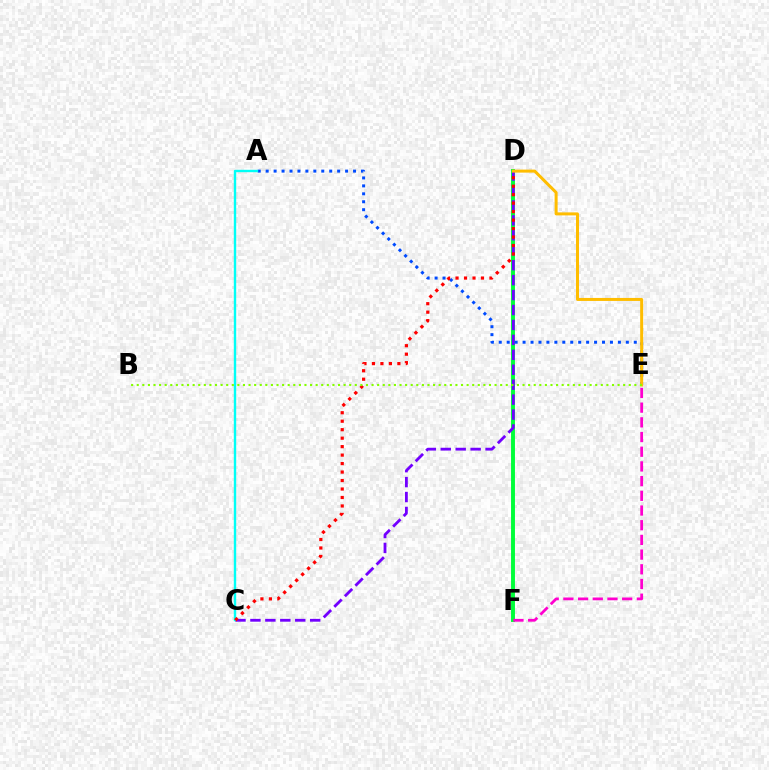{('D', 'F'): [{'color': '#00ff39', 'line_style': 'solid', 'thickness': 2.82}], ('C', 'D'): [{'color': '#7200ff', 'line_style': 'dashed', 'thickness': 2.03}, {'color': '#ff0000', 'line_style': 'dotted', 'thickness': 2.3}], ('E', 'F'): [{'color': '#ff00cf', 'line_style': 'dashed', 'thickness': 2.0}], ('A', 'E'): [{'color': '#004bff', 'line_style': 'dotted', 'thickness': 2.16}], ('A', 'C'): [{'color': '#00fff6', 'line_style': 'solid', 'thickness': 1.72}], ('D', 'E'): [{'color': '#ffbd00', 'line_style': 'solid', 'thickness': 2.16}], ('B', 'E'): [{'color': '#84ff00', 'line_style': 'dotted', 'thickness': 1.52}]}